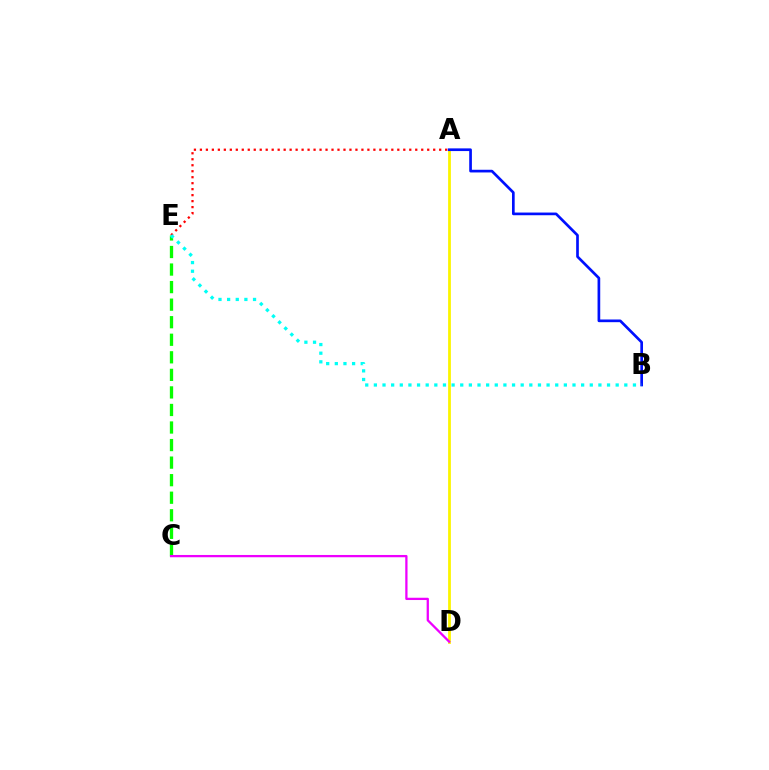{('A', 'D'): [{'color': '#fcf500', 'line_style': 'solid', 'thickness': 2.01}], ('C', 'E'): [{'color': '#08ff00', 'line_style': 'dashed', 'thickness': 2.38}], ('A', 'B'): [{'color': '#0010ff', 'line_style': 'solid', 'thickness': 1.93}], ('A', 'E'): [{'color': '#ff0000', 'line_style': 'dotted', 'thickness': 1.63}], ('C', 'D'): [{'color': '#ee00ff', 'line_style': 'solid', 'thickness': 1.64}], ('B', 'E'): [{'color': '#00fff6', 'line_style': 'dotted', 'thickness': 2.35}]}